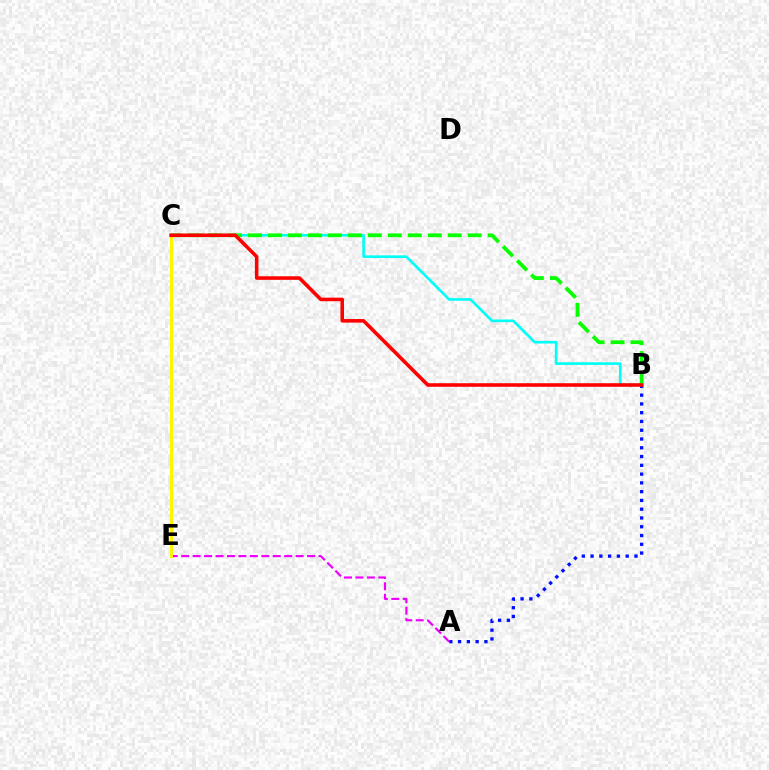{('B', 'C'): [{'color': '#00fff6', 'line_style': 'solid', 'thickness': 1.9}, {'color': '#08ff00', 'line_style': 'dashed', 'thickness': 2.71}, {'color': '#ff0000', 'line_style': 'solid', 'thickness': 2.57}], ('A', 'B'): [{'color': '#0010ff', 'line_style': 'dotted', 'thickness': 2.38}], ('A', 'E'): [{'color': '#ee00ff', 'line_style': 'dashed', 'thickness': 1.55}], ('C', 'E'): [{'color': '#fcf500', 'line_style': 'solid', 'thickness': 2.18}]}